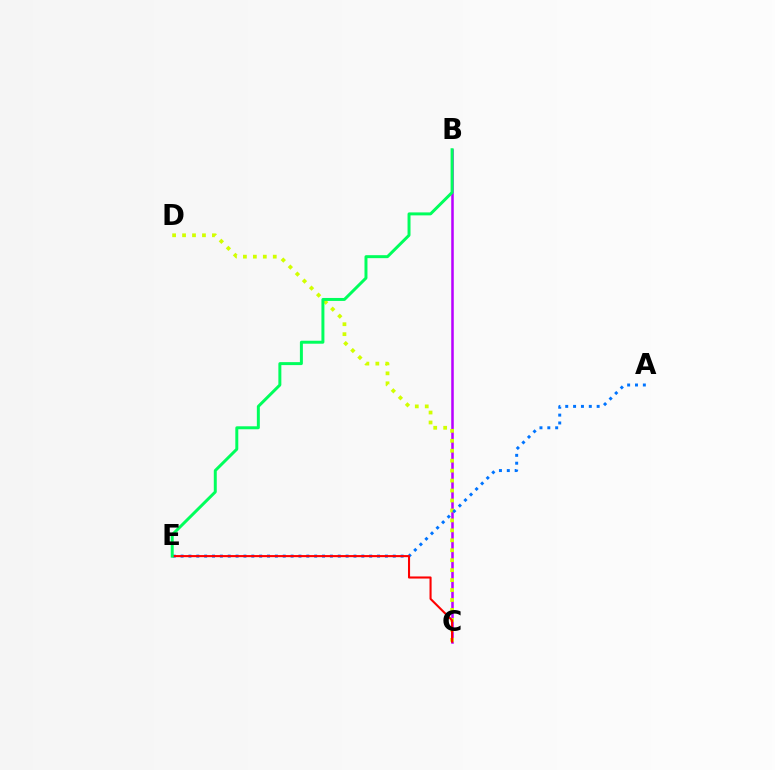{('B', 'C'): [{'color': '#b900ff', 'line_style': 'solid', 'thickness': 1.82}], ('C', 'D'): [{'color': '#d1ff00', 'line_style': 'dotted', 'thickness': 2.7}], ('A', 'E'): [{'color': '#0074ff', 'line_style': 'dotted', 'thickness': 2.14}], ('C', 'E'): [{'color': '#ff0000', 'line_style': 'solid', 'thickness': 1.51}], ('B', 'E'): [{'color': '#00ff5c', 'line_style': 'solid', 'thickness': 2.14}]}